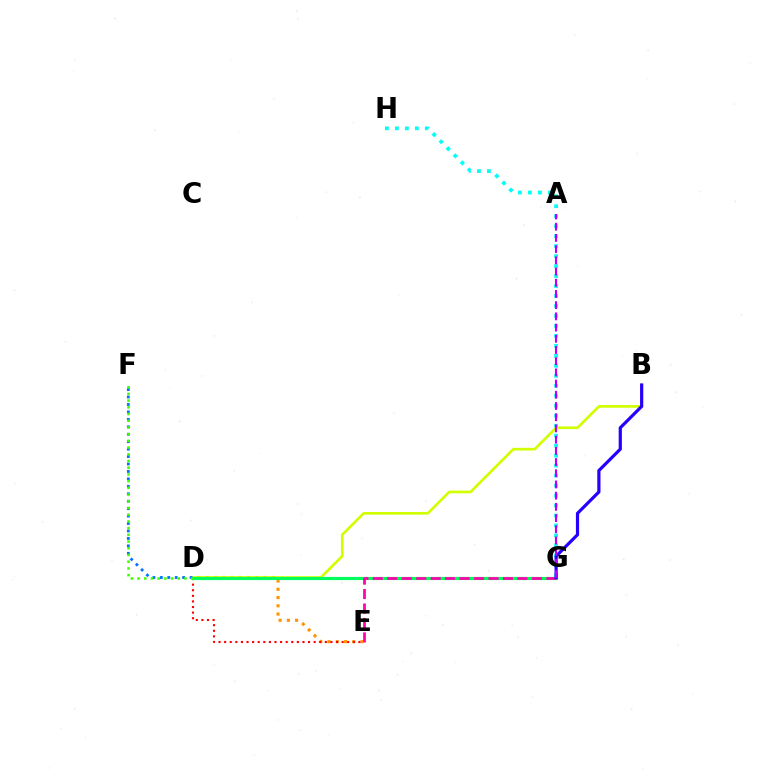{('D', 'E'): [{'color': '#ff9400', 'line_style': 'dotted', 'thickness': 2.24}, {'color': '#ff0000', 'line_style': 'dotted', 'thickness': 1.52}], ('B', 'D'): [{'color': '#d1ff00', 'line_style': 'solid', 'thickness': 1.92}], ('G', 'H'): [{'color': '#00fff6', 'line_style': 'dotted', 'thickness': 2.71}], ('D', 'F'): [{'color': '#0074ff', 'line_style': 'dotted', 'thickness': 2.02}, {'color': '#3dff00', 'line_style': 'dotted', 'thickness': 1.82}], ('D', 'G'): [{'color': '#00ff5c', 'line_style': 'solid', 'thickness': 2.28}], ('E', 'G'): [{'color': '#ff00ac', 'line_style': 'dashed', 'thickness': 1.96}], ('B', 'G'): [{'color': '#2500ff', 'line_style': 'solid', 'thickness': 2.3}], ('A', 'G'): [{'color': '#b900ff', 'line_style': 'dashed', 'thickness': 1.52}]}